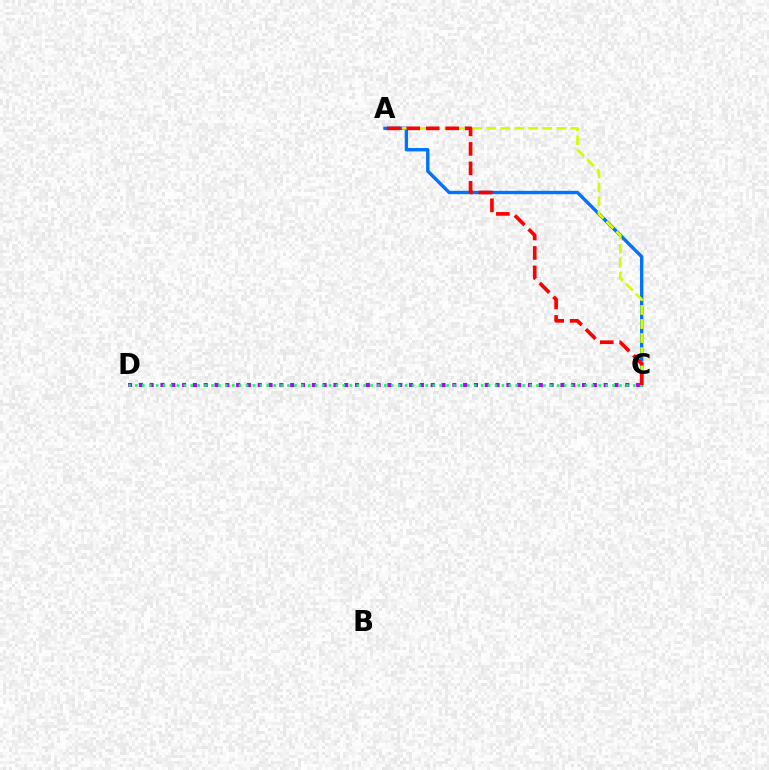{('A', 'C'): [{'color': '#0074ff', 'line_style': 'solid', 'thickness': 2.43}, {'color': '#d1ff00', 'line_style': 'dashed', 'thickness': 1.91}, {'color': '#ff0000', 'line_style': 'dashed', 'thickness': 2.64}], ('C', 'D'): [{'color': '#b900ff', 'line_style': 'dotted', 'thickness': 2.94}, {'color': '#00ff5c', 'line_style': 'dotted', 'thickness': 1.88}]}